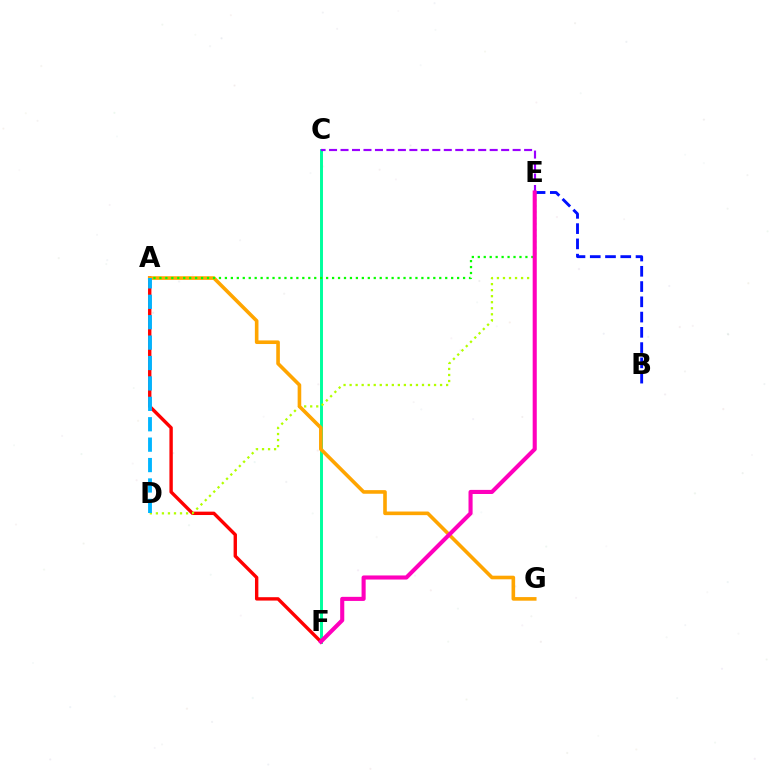{('C', 'F'): [{'color': '#00ff9d', 'line_style': 'solid', 'thickness': 2.13}], ('A', 'F'): [{'color': '#ff0000', 'line_style': 'solid', 'thickness': 2.43}], ('D', 'E'): [{'color': '#b3ff00', 'line_style': 'dotted', 'thickness': 1.64}], ('B', 'E'): [{'color': '#0010ff', 'line_style': 'dashed', 'thickness': 2.07}], ('C', 'E'): [{'color': '#9b00ff', 'line_style': 'dashed', 'thickness': 1.56}], ('A', 'G'): [{'color': '#ffa500', 'line_style': 'solid', 'thickness': 2.6}], ('A', 'E'): [{'color': '#08ff00', 'line_style': 'dotted', 'thickness': 1.62}], ('A', 'D'): [{'color': '#00b5ff', 'line_style': 'dashed', 'thickness': 2.77}], ('E', 'F'): [{'color': '#ff00bd', 'line_style': 'solid', 'thickness': 2.95}]}